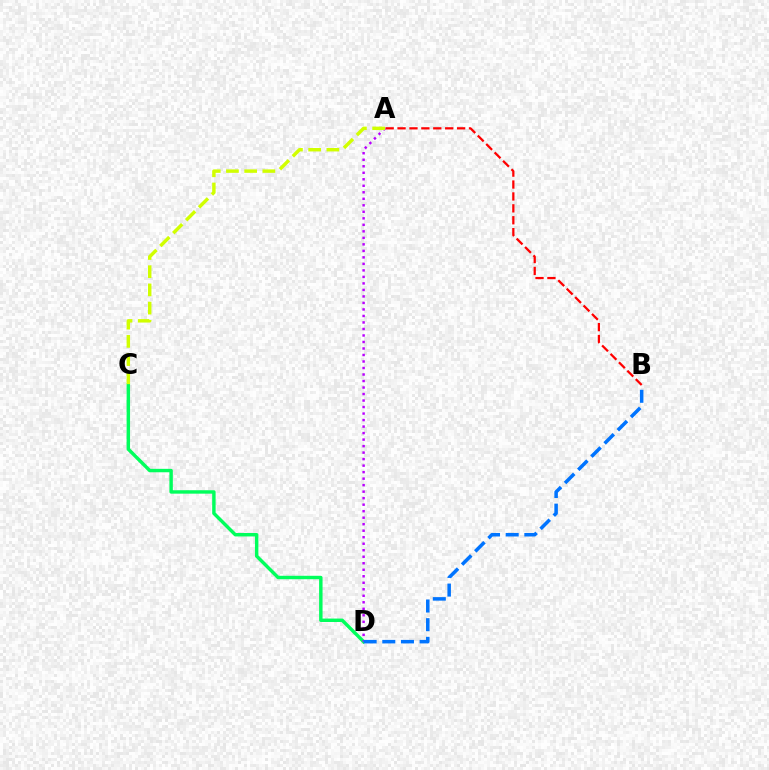{('C', 'D'): [{'color': '#00ff5c', 'line_style': 'solid', 'thickness': 2.47}], ('A', 'D'): [{'color': '#b900ff', 'line_style': 'dotted', 'thickness': 1.77}], ('A', 'C'): [{'color': '#d1ff00', 'line_style': 'dashed', 'thickness': 2.47}], ('B', 'D'): [{'color': '#0074ff', 'line_style': 'dashed', 'thickness': 2.54}], ('A', 'B'): [{'color': '#ff0000', 'line_style': 'dashed', 'thickness': 1.62}]}